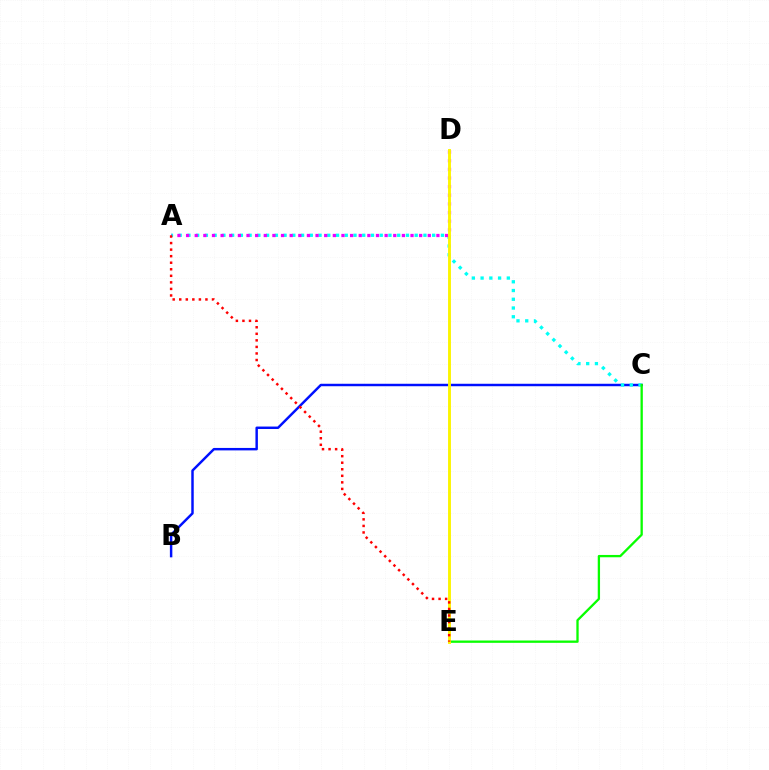{('B', 'C'): [{'color': '#0010ff', 'line_style': 'solid', 'thickness': 1.77}], ('A', 'C'): [{'color': '#00fff6', 'line_style': 'dotted', 'thickness': 2.37}], ('C', 'E'): [{'color': '#08ff00', 'line_style': 'solid', 'thickness': 1.67}], ('A', 'D'): [{'color': '#ee00ff', 'line_style': 'dotted', 'thickness': 2.35}], ('D', 'E'): [{'color': '#fcf500', 'line_style': 'solid', 'thickness': 2.09}], ('A', 'E'): [{'color': '#ff0000', 'line_style': 'dotted', 'thickness': 1.78}]}